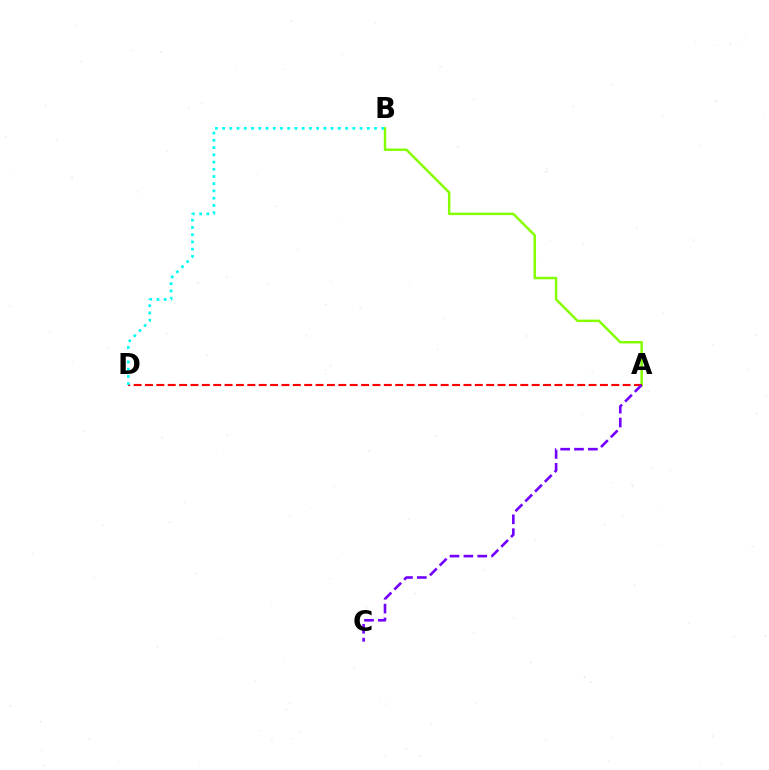{('A', 'B'): [{'color': '#84ff00', 'line_style': 'solid', 'thickness': 1.77}], ('A', 'D'): [{'color': '#ff0000', 'line_style': 'dashed', 'thickness': 1.55}], ('A', 'C'): [{'color': '#7200ff', 'line_style': 'dashed', 'thickness': 1.88}], ('B', 'D'): [{'color': '#00fff6', 'line_style': 'dotted', 'thickness': 1.97}]}